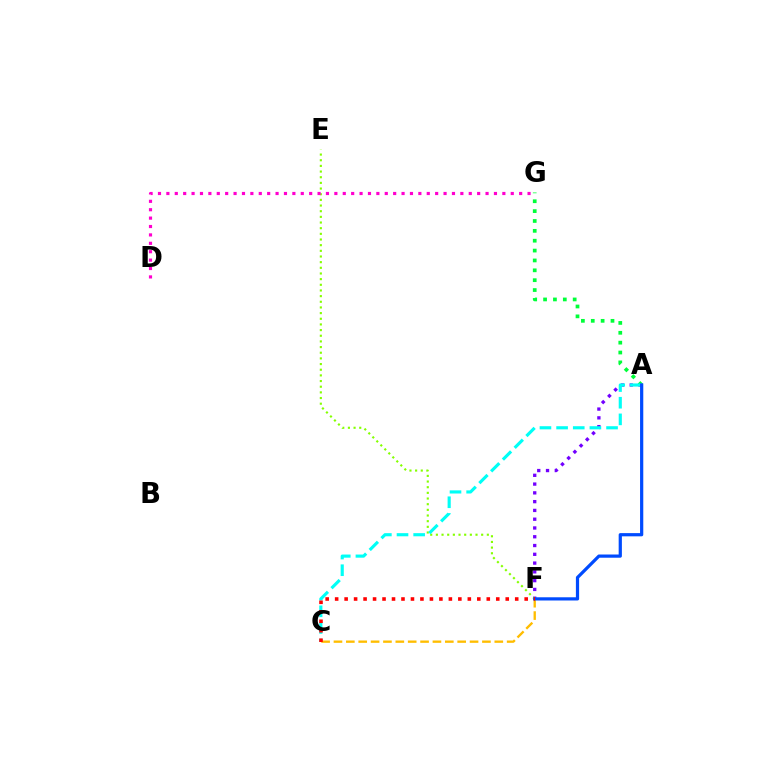{('A', 'F'): [{'color': '#7200ff', 'line_style': 'dotted', 'thickness': 2.39}, {'color': '#004bff', 'line_style': 'solid', 'thickness': 2.32}], ('A', 'G'): [{'color': '#00ff39', 'line_style': 'dotted', 'thickness': 2.68}], ('E', 'F'): [{'color': '#84ff00', 'line_style': 'dotted', 'thickness': 1.54}], ('A', 'C'): [{'color': '#00fff6', 'line_style': 'dashed', 'thickness': 2.26}], ('C', 'F'): [{'color': '#ffbd00', 'line_style': 'dashed', 'thickness': 1.68}, {'color': '#ff0000', 'line_style': 'dotted', 'thickness': 2.57}], ('D', 'G'): [{'color': '#ff00cf', 'line_style': 'dotted', 'thickness': 2.28}]}